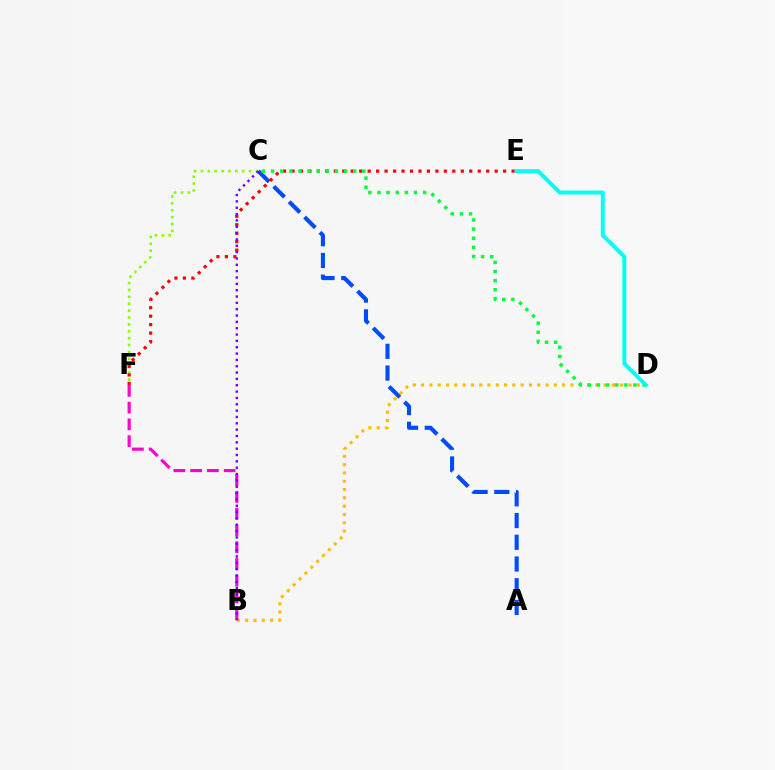{('C', 'F'): [{'color': '#84ff00', 'line_style': 'dotted', 'thickness': 1.87}], ('A', 'C'): [{'color': '#004bff', 'line_style': 'dashed', 'thickness': 2.95}], ('B', 'D'): [{'color': '#ffbd00', 'line_style': 'dotted', 'thickness': 2.25}], ('B', 'F'): [{'color': '#ff00cf', 'line_style': 'dashed', 'thickness': 2.28}], ('E', 'F'): [{'color': '#ff0000', 'line_style': 'dotted', 'thickness': 2.3}], ('C', 'D'): [{'color': '#00ff39', 'line_style': 'dotted', 'thickness': 2.48}], ('B', 'C'): [{'color': '#7200ff', 'line_style': 'dotted', 'thickness': 1.72}], ('D', 'E'): [{'color': '#00fff6', 'line_style': 'solid', 'thickness': 2.84}]}